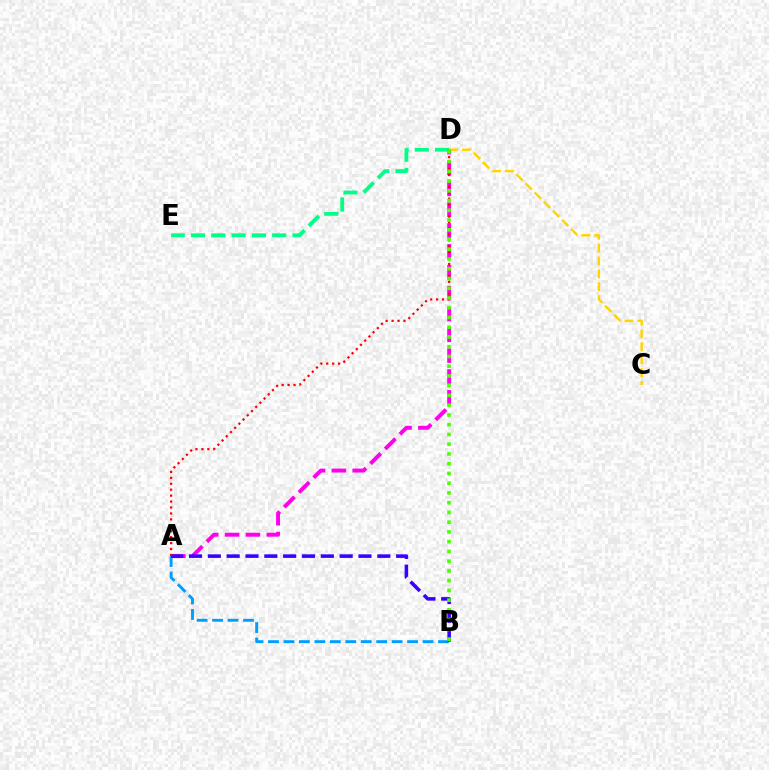{('D', 'E'): [{'color': '#00ff86', 'line_style': 'dashed', 'thickness': 2.76}], ('A', 'B'): [{'color': '#009eff', 'line_style': 'dashed', 'thickness': 2.1}, {'color': '#3700ff', 'line_style': 'dashed', 'thickness': 2.56}], ('C', 'D'): [{'color': '#ffd500', 'line_style': 'dashed', 'thickness': 1.75}], ('A', 'D'): [{'color': '#ff00ed', 'line_style': 'dashed', 'thickness': 2.83}, {'color': '#ff0000', 'line_style': 'dotted', 'thickness': 1.61}], ('B', 'D'): [{'color': '#4fff00', 'line_style': 'dotted', 'thickness': 2.65}]}